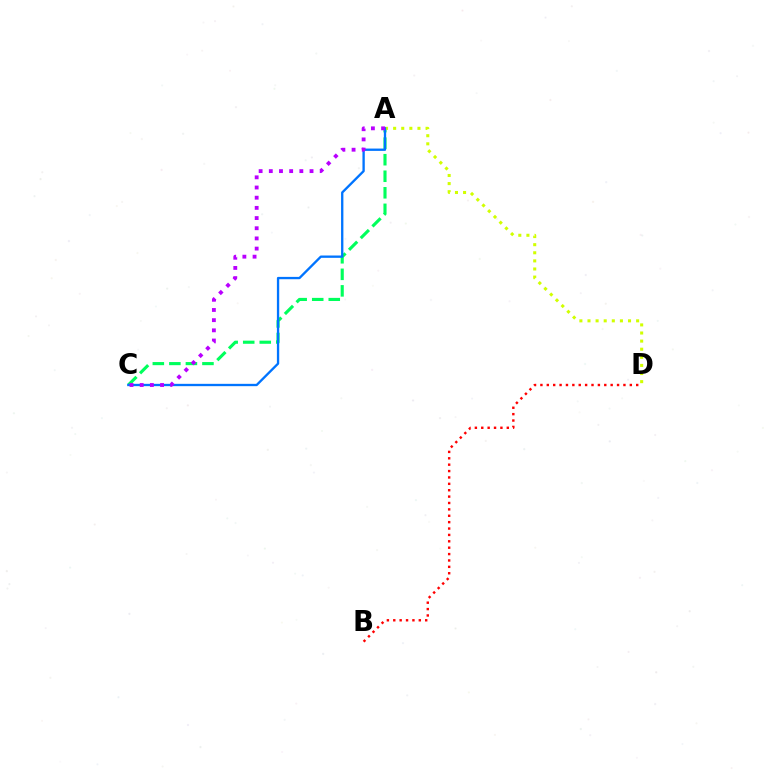{('A', 'C'): [{'color': '#00ff5c', 'line_style': 'dashed', 'thickness': 2.25}, {'color': '#0074ff', 'line_style': 'solid', 'thickness': 1.68}, {'color': '#b900ff', 'line_style': 'dotted', 'thickness': 2.77}], ('A', 'D'): [{'color': '#d1ff00', 'line_style': 'dotted', 'thickness': 2.2}], ('B', 'D'): [{'color': '#ff0000', 'line_style': 'dotted', 'thickness': 1.74}]}